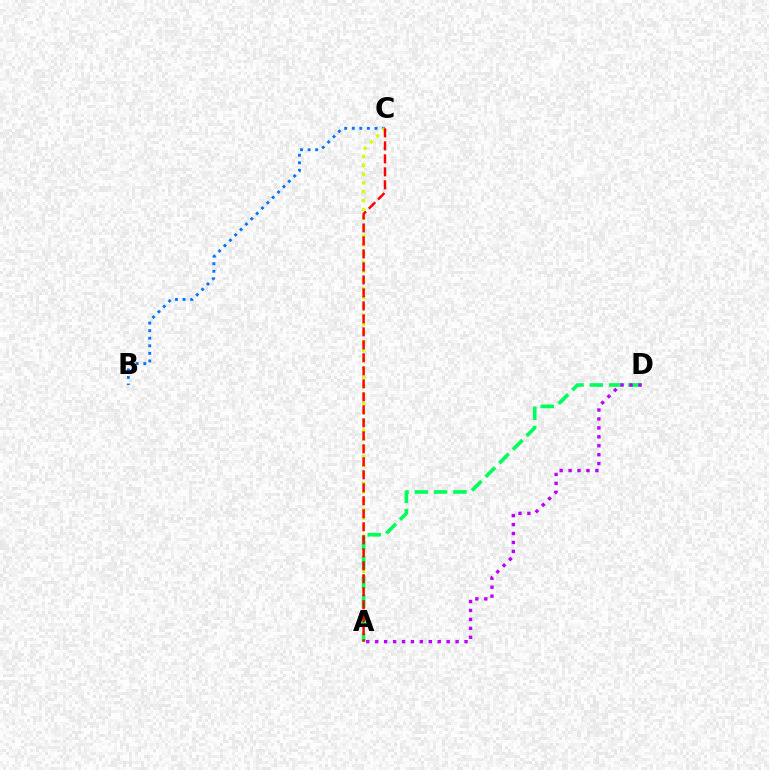{('B', 'C'): [{'color': '#0074ff', 'line_style': 'dotted', 'thickness': 2.06}], ('A', 'C'): [{'color': '#d1ff00', 'line_style': 'dotted', 'thickness': 2.4}, {'color': '#ff0000', 'line_style': 'dashed', 'thickness': 1.77}], ('A', 'D'): [{'color': '#00ff5c', 'line_style': 'dashed', 'thickness': 2.62}, {'color': '#b900ff', 'line_style': 'dotted', 'thickness': 2.43}]}